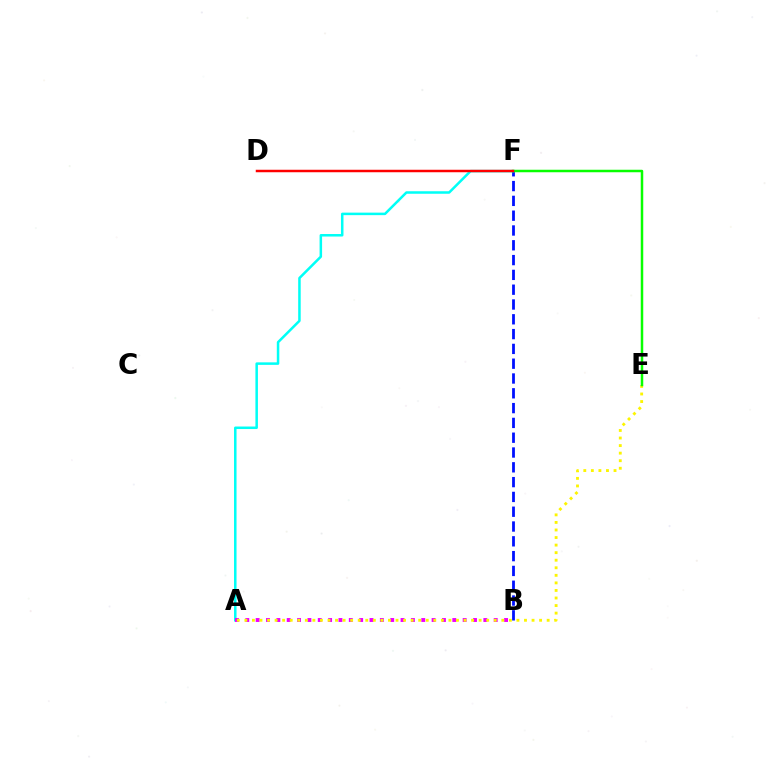{('B', 'F'): [{'color': '#0010ff', 'line_style': 'dashed', 'thickness': 2.01}], ('A', 'F'): [{'color': '#00fff6', 'line_style': 'solid', 'thickness': 1.81}], ('A', 'B'): [{'color': '#ee00ff', 'line_style': 'dotted', 'thickness': 2.81}], ('A', 'E'): [{'color': '#fcf500', 'line_style': 'dotted', 'thickness': 2.05}], ('E', 'F'): [{'color': '#08ff00', 'line_style': 'solid', 'thickness': 1.8}], ('D', 'F'): [{'color': '#ff0000', 'line_style': 'solid', 'thickness': 1.79}]}